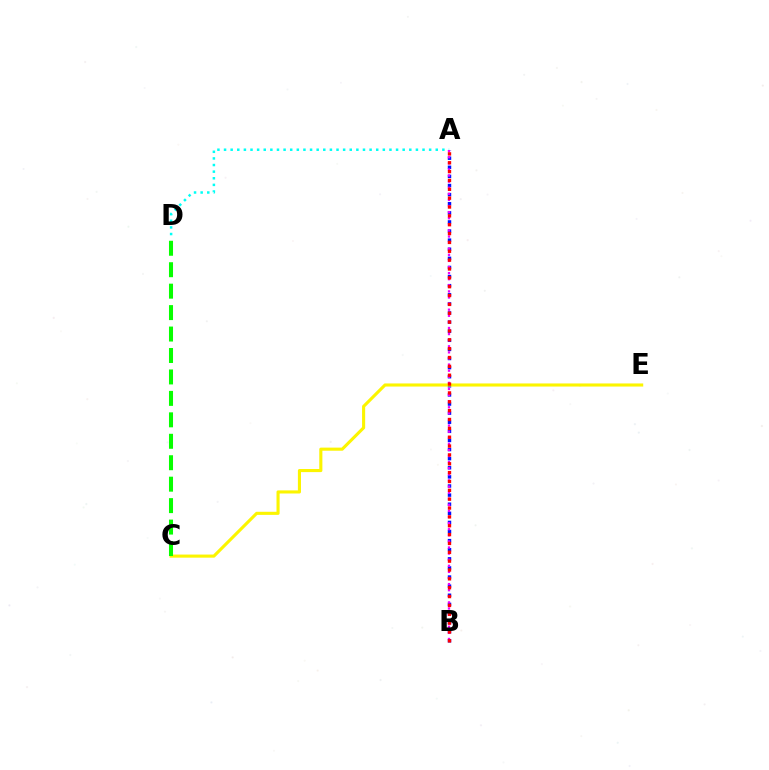{('A', 'B'): [{'color': '#0010ff', 'line_style': 'dotted', 'thickness': 2.47}, {'color': '#ee00ff', 'line_style': 'dotted', 'thickness': 1.66}, {'color': '#ff0000', 'line_style': 'dotted', 'thickness': 2.41}], ('C', 'E'): [{'color': '#fcf500', 'line_style': 'solid', 'thickness': 2.23}], ('A', 'D'): [{'color': '#00fff6', 'line_style': 'dotted', 'thickness': 1.8}], ('C', 'D'): [{'color': '#08ff00', 'line_style': 'dashed', 'thickness': 2.91}]}